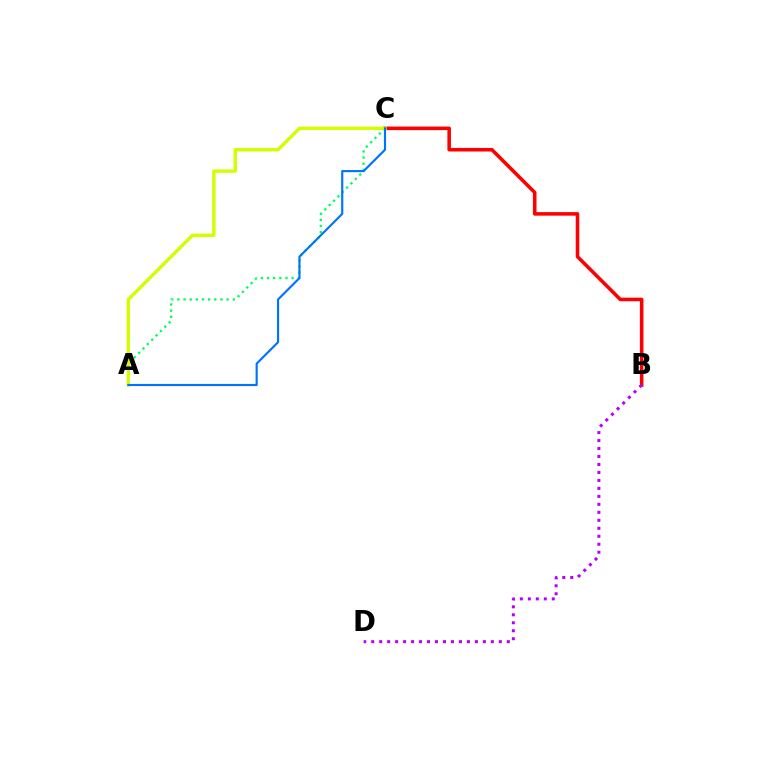{('A', 'C'): [{'color': '#00ff5c', 'line_style': 'dotted', 'thickness': 1.67}, {'color': '#d1ff00', 'line_style': 'solid', 'thickness': 2.43}, {'color': '#0074ff', 'line_style': 'solid', 'thickness': 1.55}], ('B', 'C'): [{'color': '#ff0000', 'line_style': 'solid', 'thickness': 2.56}], ('B', 'D'): [{'color': '#b900ff', 'line_style': 'dotted', 'thickness': 2.17}]}